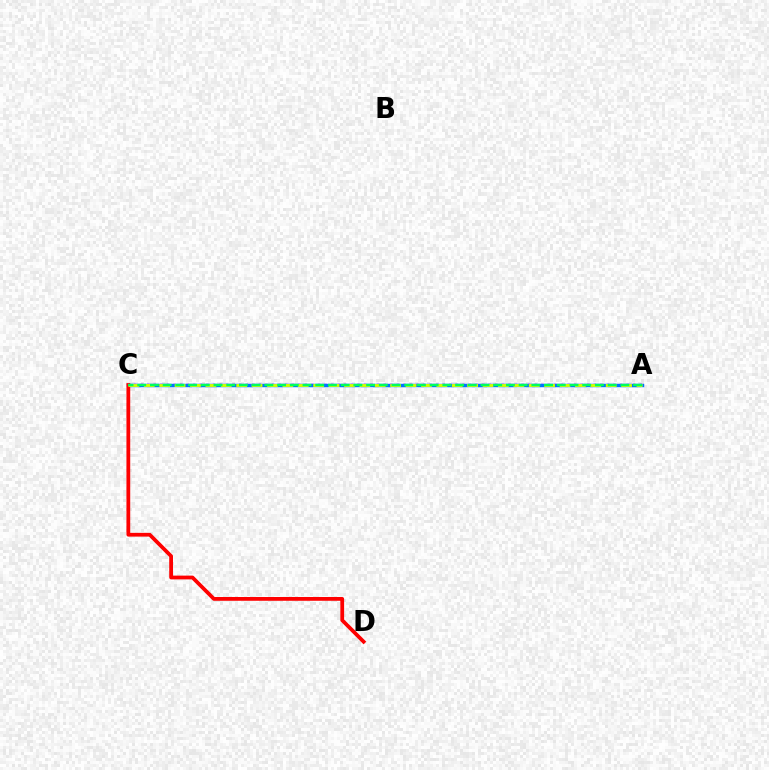{('A', 'C'): [{'color': '#b900ff', 'line_style': 'dotted', 'thickness': 1.78}, {'color': '#0074ff', 'line_style': 'solid', 'thickness': 2.47}, {'color': '#d1ff00', 'line_style': 'dashed', 'thickness': 2.09}, {'color': '#00ff5c', 'line_style': 'dashed', 'thickness': 1.73}], ('C', 'D'): [{'color': '#ff0000', 'line_style': 'solid', 'thickness': 2.72}]}